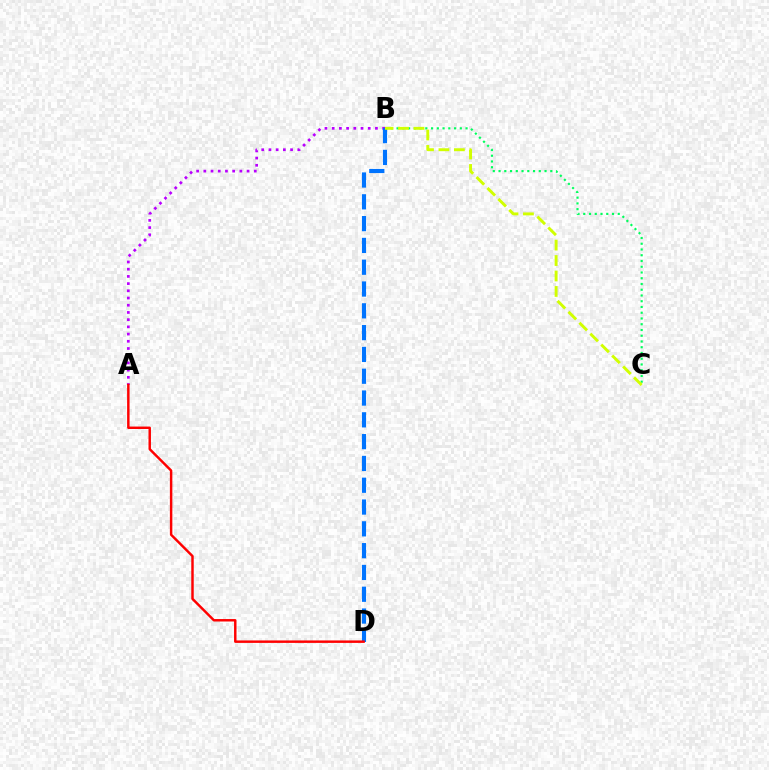{('B', 'C'): [{'color': '#00ff5c', 'line_style': 'dotted', 'thickness': 1.56}, {'color': '#d1ff00', 'line_style': 'dashed', 'thickness': 2.1}], ('A', 'B'): [{'color': '#b900ff', 'line_style': 'dotted', 'thickness': 1.96}], ('B', 'D'): [{'color': '#0074ff', 'line_style': 'dashed', 'thickness': 2.96}], ('A', 'D'): [{'color': '#ff0000', 'line_style': 'solid', 'thickness': 1.77}]}